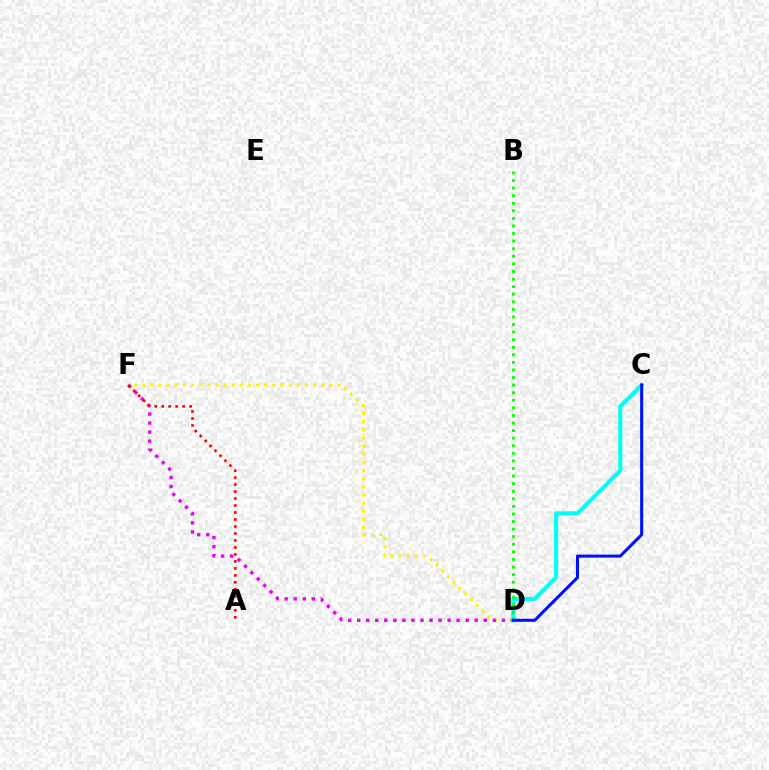{('D', 'F'): [{'color': '#fcf500', 'line_style': 'dotted', 'thickness': 2.21}, {'color': '#ee00ff', 'line_style': 'dotted', 'thickness': 2.46}], ('C', 'D'): [{'color': '#00fff6', 'line_style': 'solid', 'thickness': 2.96}, {'color': '#0010ff', 'line_style': 'solid', 'thickness': 2.2}], ('B', 'D'): [{'color': '#08ff00', 'line_style': 'dotted', 'thickness': 2.06}], ('A', 'F'): [{'color': '#ff0000', 'line_style': 'dotted', 'thickness': 1.9}]}